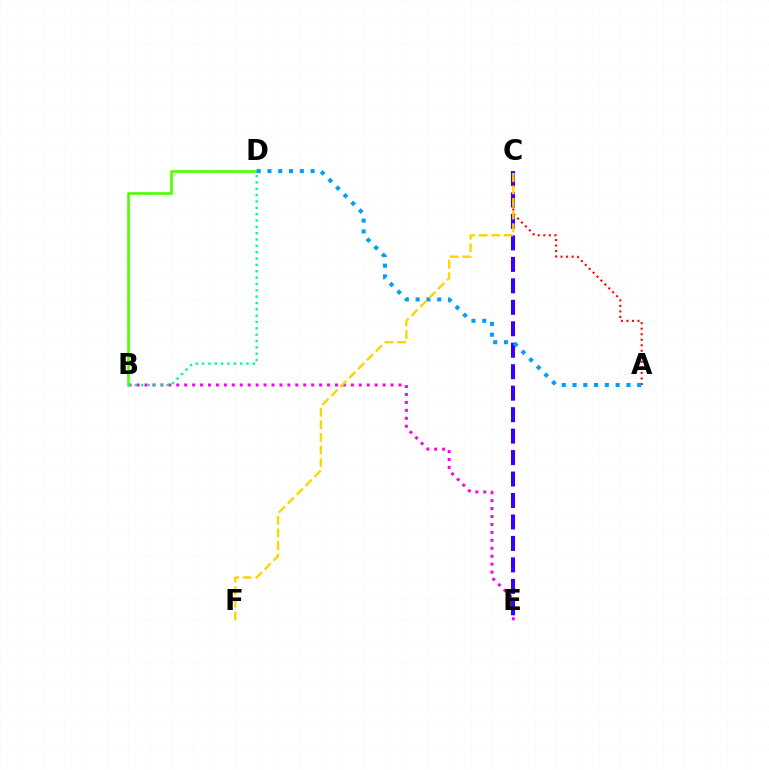{('B', 'E'): [{'color': '#ff00ed', 'line_style': 'dotted', 'thickness': 2.16}], ('B', 'D'): [{'color': '#4fff00', 'line_style': 'solid', 'thickness': 1.92}, {'color': '#00ff86', 'line_style': 'dotted', 'thickness': 1.72}], ('C', 'E'): [{'color': '#3700ff', 'line_style': 'dashed', 'thickness': 2.92}], ('A', 'C'): [{'color': '#ff0000', 'line_style': 'dotted', 'thickness': 1.5}], ('A', 'D'): [{'color': '#009eff', 'line_style': 'dotted', 'thickness': 2.93}], ('C', 'F'): [{'color': '#ffd500', 'line_style': 'dashed', 'thickness': 1.71}]}